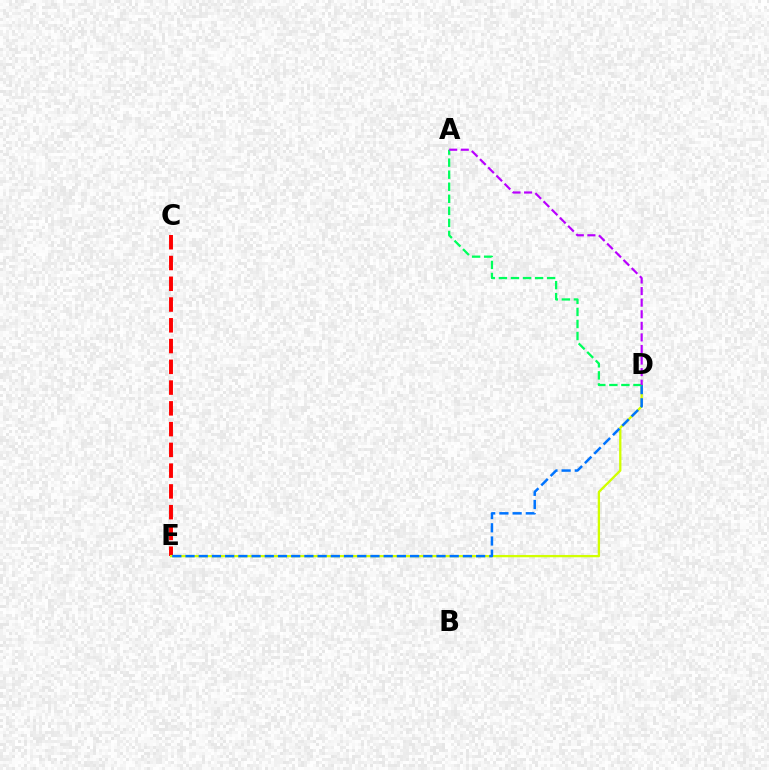{('C', 'E'): [{'color': '#ff0000', 'line_style': 'dashed', 'thickness': 2.82}], ('D', 'E'): [{'color': '#d1ff00', 'line_style': 'solid', 'thickness': 1.66}, {'color': '#0074ff', 'line_style': 'dashed', 'thickness': 1.79}], ('A', 'D'): [{'color': '#00ff5c', 'line_style': 'dashed', 'thickness': 1.64}, {'color': '#b900ff', 'line_style': 'dashed', 'thickness': 1.57}]}